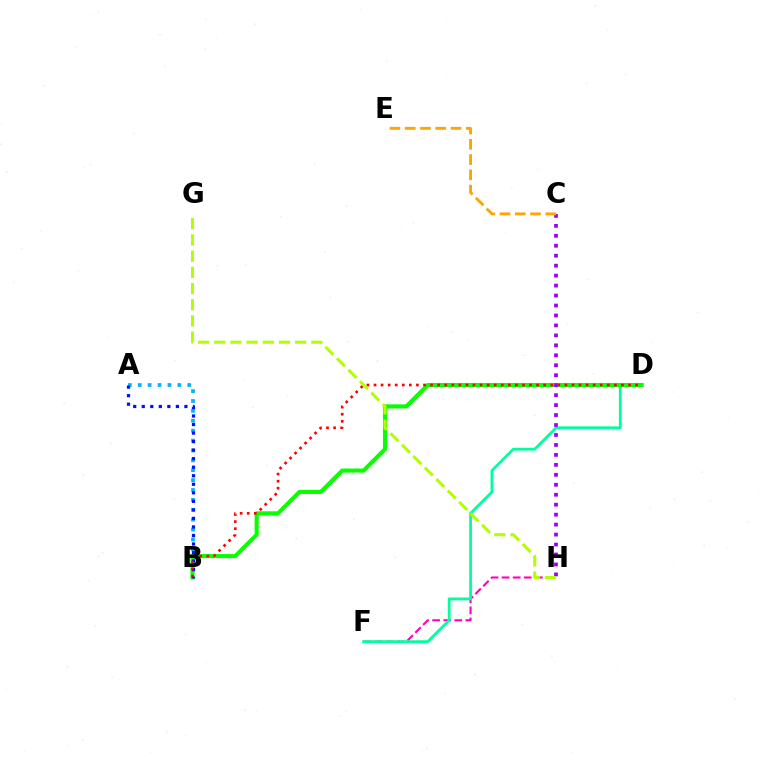{('F', 'H'): [{'color': '#ff00bd', 'line_style': 'dashed', 'thickness': 1.5}], ('A', 'B'): [{'color': '#00b5ff', 'line_style': 'dotted', 'thickness': 2.69}, {'color': '#0010ff', 'line_style': 'dotted', 'thickness': 2.32}], ('D', 'F'): [{'color': '#00ff9d', 'line_style': 'solid', 'thickness': 2.02}], ('B', 'D'): [{'color': '#08ff00', 'line_style': 'solid', 'thickness': 2.94}, {'color': '#ff0000', 'line_style': 'dotted', 'thickness': 1.92}], ('C', 'H'): [{'color': '#9b00ff', 'line_style': 'dotted', 'thickness': 2.71}], ('C', 'E'): [{'color': '#ffa500', 'line_style': 'dashed', 'thickness': 2.07}], ('G', 'H'): [{'color': '#b3ff00', 'line_style': 'dashed', 'thickness': 2.2}]}